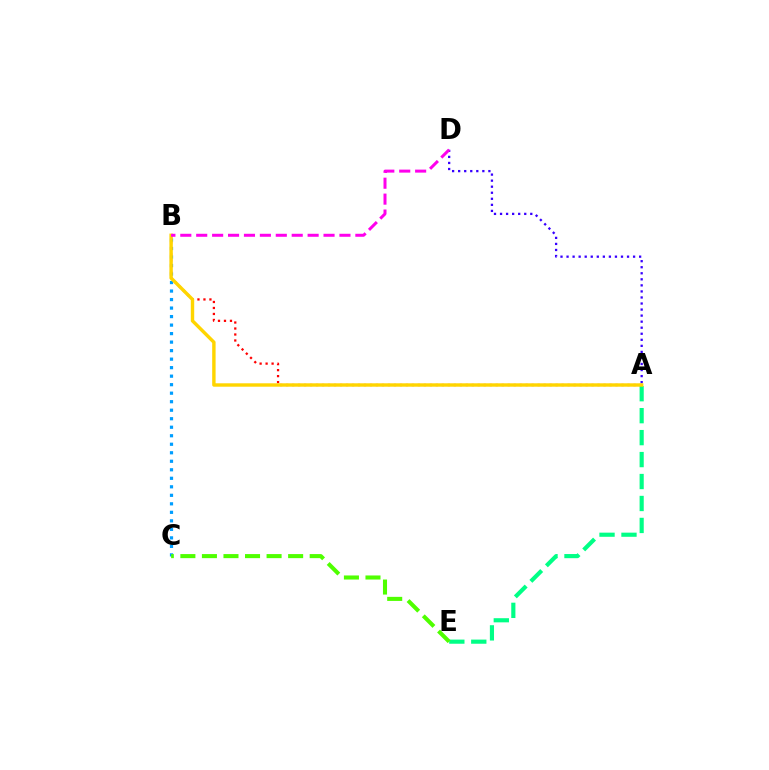{('B', 'C'): [{'color': '#009eff', 'line_style': 'dotted', 'thickness': 2.31}], ('A', 'E'): [{'color': '#00ff86', 'line_style': 'dashed', 'thickness': 2.98}], ('A', 'D'): [{'color': '#3700ff', 'line_style': 'dotted', 'thickness': 1.64}], ('C', 'E'): [{'color': '#4fff00', 'line_style': 'dashed', 'thickness': 2.93}], ('A', 'B'): [{'color': '#ff0000', 'line_style': 'dotted', 'thickness': 1.63}, {'color': '#ffd500', 'line_style': 'solid', 'thickness': 2.46}], ('B', 'D'): [{'color': '#ff00ed', 'line_style': 'dashed', 'thickness': 2.16}]}